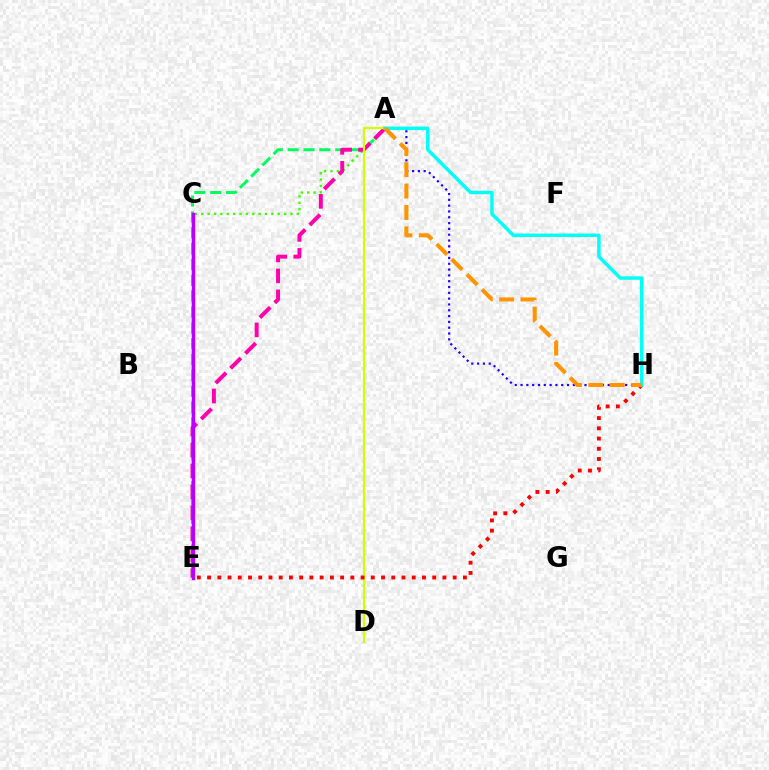{('A', 'C'): [{'color': '#3dff00', 'line_style': 'dotted', 'thickness': 1.73}], ('A', 'E'): [{'color': '#00ff5c', 'line_style': 'dashed', 'thickness': 2.15}, {'color': '#ff00ac', 'line_style': 'dashed', 'thickness': 2.85}], ('C', 'E'): [{'color': '#0074ff', 'line_style': 'dashed', 'thickness': 1.65}, {'color': '#b900ff', 'line_style': 'solid', 'thickness': 2.44}], ('A', 'D'): [{'color': '#d1ff00', 'line_style': 'solid', 'thickness': 1.59}], ('A', 'H'): [{'color': '#2500ff', 'line_style': 'dotted', 'thickness': 1.58}, {'color': '#00fff6', 'line_style': 'solid', 'thickness': 2.5}, {'color': '#ff9400', 'line_style': 'dashed', 'thickness': 2.9}], ('E', 'H'): [{'color': '#ff0000', 'line_style': 'dotted', 'thickness': 2.78}]}